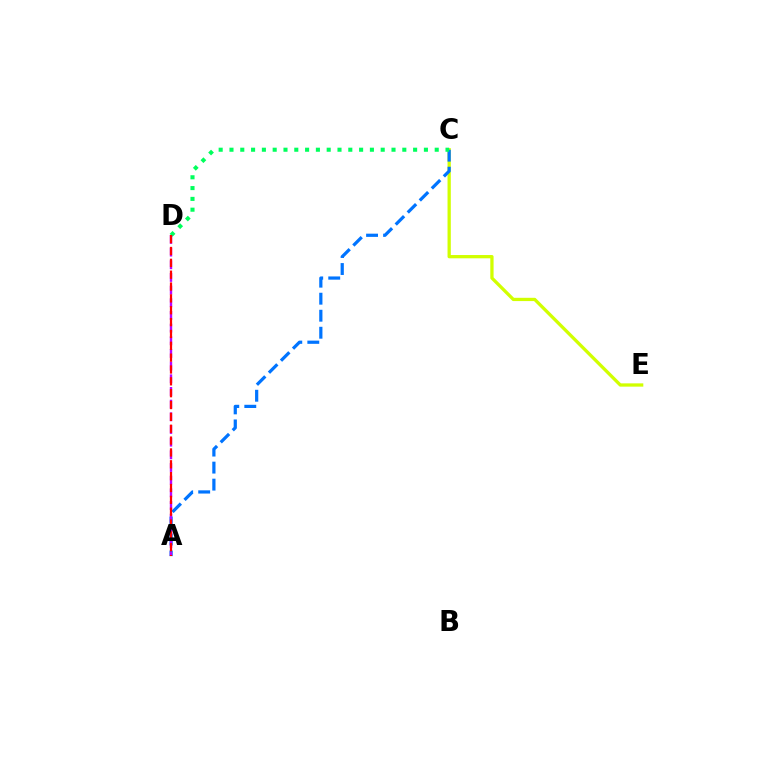{('C', 'E'): [{'color': '#d1ff00', 'line_style': 'solid', 'thickness': 2.36}], ('A', 'C'): [{'color': '#0074ff', 'line_style': 'dashed', 'thickness': 2.31}], ('C', 'D'): [{'color': '#00ff5c', 'line_style': 'dotted', 'thickness': 2.93}], ('A', 'D'): [{'color': '#b900ff', 'line_style': 'dashed', 'thickness': 1.72}, {'color': '#ff0000', 'line_style': 'dashed', 'thickness': 1.61}]}